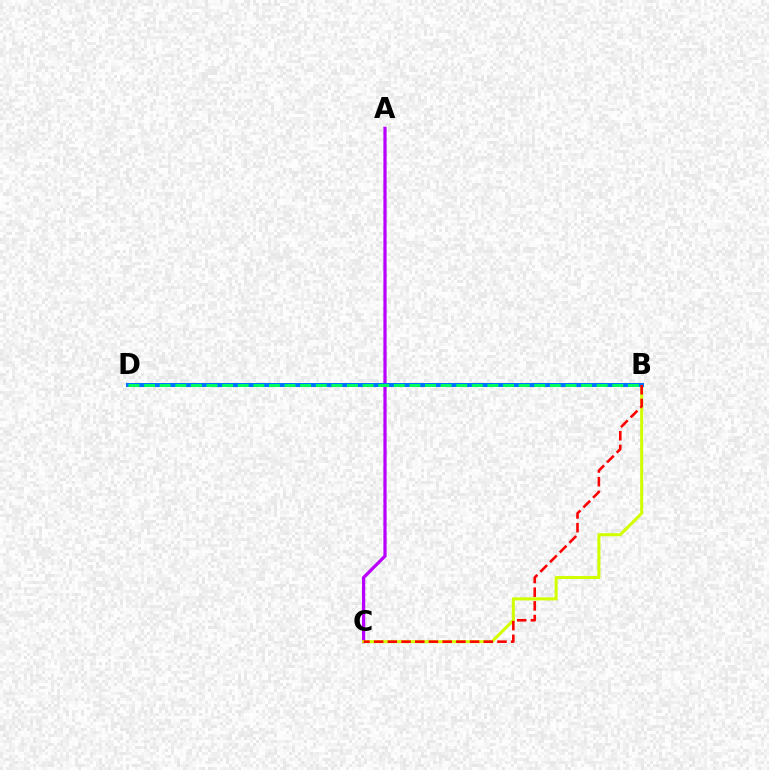{('A', 'C'): [{'color': '#b900ff', 'line_style': 'solid', 'thickness': 2.33}], ('B', 'C'): [{'color': '#d1ff00', 'line_style': 'solid', 'thickness': 2.19}, {'color': '#ff0000', 'line_style': 'dashed', 'thickness': 1.86}], ('B', 'D'): [{'color': '#0074ff', 'line_style': 'solid', 'thickness': 2.87}, {'color': '#00ff5c', 'line_style': 'dashed', 'thickness': 2.12}]}